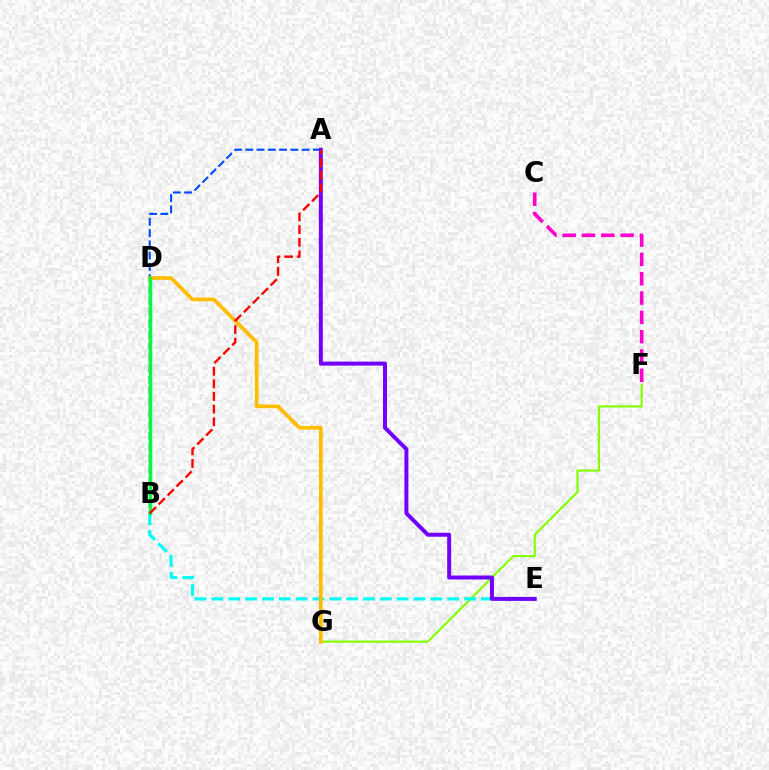{('F', 'G'): [{'color': '#84ff00', 'line_style': 'solid', 'thickness': 1.55}], ('C', 'F'): [{'color': '#ff00cf', 'line_style': 'dashed', 'thickness': 2.62}], ('B', 'E'): [{'color': '#00fff6', 'line_style': 'dashed', 'thickness': 2.29}], ('A', 'E'): [{'color': '#7200ff', 'line_style': 'solid', 'thickness': 2.86}], ('A', 'B'): [{'color': '#004bff', 'line_style': 'dashed', 'thickness': 1.53}, {'color': '#ff0000', 'line_style': 'dashed', 'thickness': 1.72}], ('D', 'G'): [{'color': '#ffbd00', 'line_style': 'solid', 'thickness': 2.69}], ('B', 'D'): [{'color': '#00ff39', 'line_style': 'solid', 'thickness': 2.46}]}